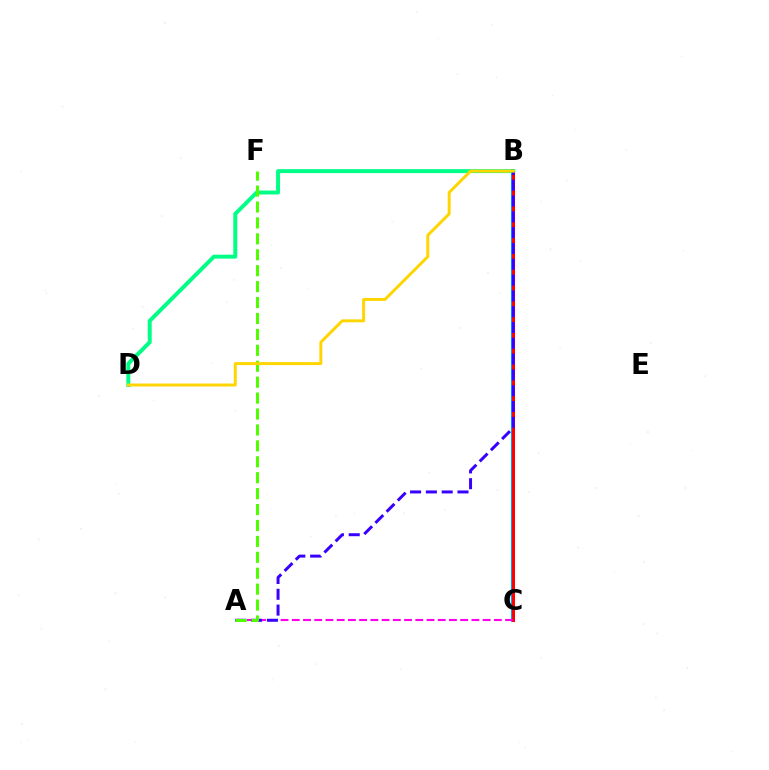{('B', 'C'): [{'color': '#009eff', 'line_style': 'solid', 'thickness': 2.86}, {'color': '#ff0000', 'line_style': 'solid', 'thickness': 2.18}], ('A', 'C'): [{'color': '#ff00ed', 'line_style': 'dashed', 'thickness': 1.53}], ('B', 'D'): [{'color': '#00ff86', 'line_style': 'solid', 'thickness': 2.85}, {'color': '#ffd500', 'line_style': 'solid', 'thickness': 2.13}], ('A', 'B'): [{'color': '#3700ff', 'line_style': 'dashed', 'thickness': 2.15}], ('A', 'F'): [{'color': '#4fff00', 'line_style': 'dashed', 'thickness': 2.16}]}